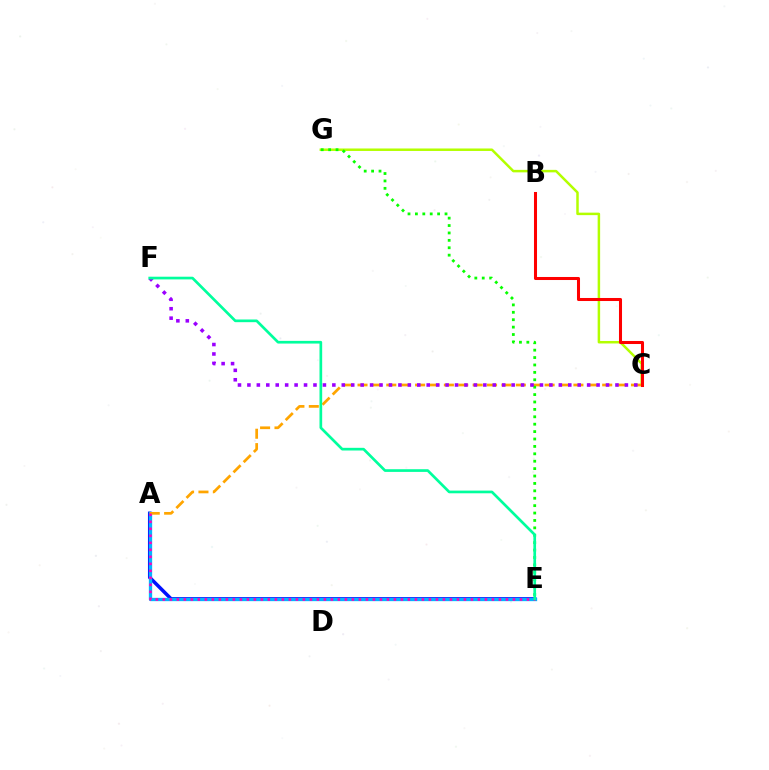{('A', 'E'): [{'color': '#0010ff', 'line_style': 'solid', 'thickness': 2.54}, {'color': '#00b5ff', 'line_style': 'solid', 'thickness': 2.39}, {'color': '#ff00bd', 'line_style': 'dotted', 'thickness': 1.9}], ('C', 'G'): [{'color': '#b3ff00', 'line_style': 'solid', 'thickness': 1.79}], ('A', 'C'): [{'color': '#ffa500', 'line_style': 'dashed', 'thickness': 1.96}], ('B', 'C'): [{'color': '#ff0000', 'line_style': 'solid', 'thickness': 2.19}], ('E', 'G'): [{'color': '#08ff00', 'line_style': 'dotted', 'thickness': 2.01}], ('C', 'F'): [{'color': '#9b00ff', 'line_style': 'dotted', 'thickness': 2.56}], ('E', 'F'): [{'color': '#00ff9d', 'line_style': 'solid', 'thickness': 1.93}]}